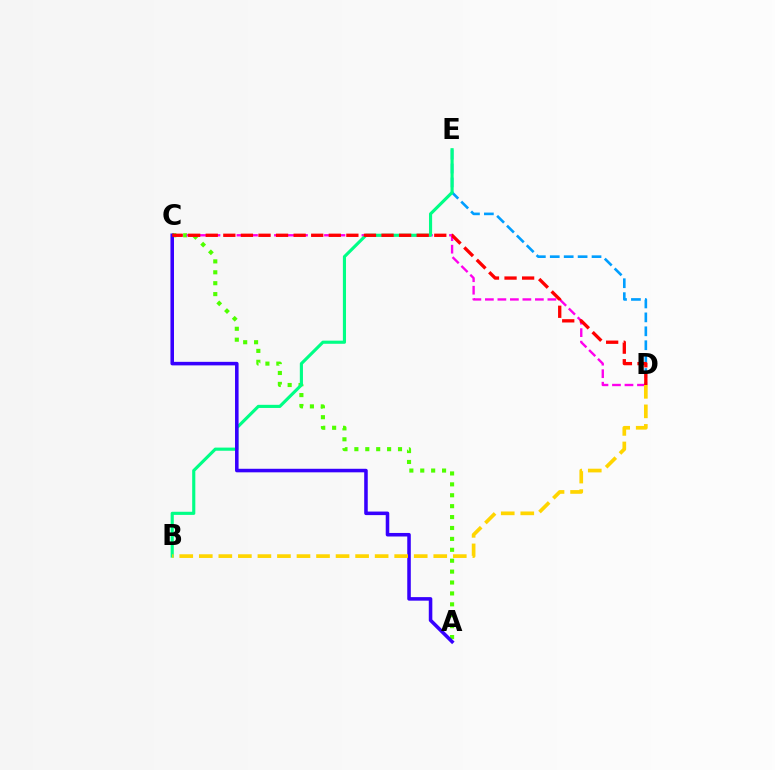{('A', 'C'): [{'color': '#4fff00', 'line_style': 'dotted', 'thickness': 2.96}, {'color': '#3700ff', 'line_style': 'solid', 'thickness': 2.55}], ('D', 'E'): [{'color': '#009eff', 'line_style': 'dashed', 'thickness': 1.89}], ('C', 'D'): [{'color': '#ff00ed', 'line_style': 'dashed', 'thickness': 1.7}, {'color': '#ff0000', 'line_style': 'dashed', 'thickness': 2.39}], ('B', 'E'): [{'color': '#00ff86', 'line_style': 'solid', 'thickness': 2.26}], ('B', 'D'): [{'color': '#ffd500', 'line_style': 'dashed', 'thickness': 2.65}]}